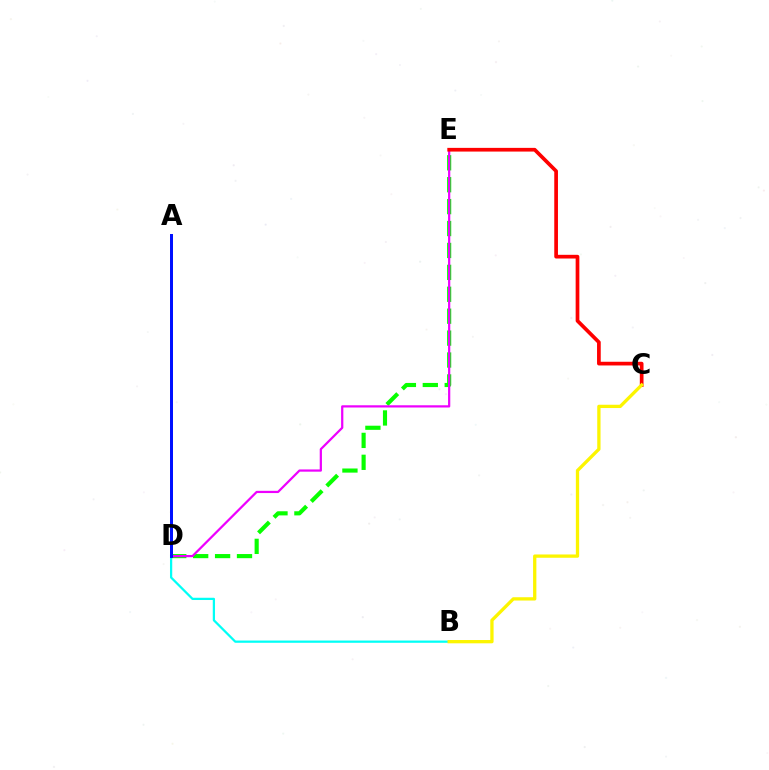{('B', 'D'): [{'color': '#00fff6', 'line_style': 'solid', 'thickness': 1.62}], ('D', 'E'): [{'color': '#08ff00', 'line_style': 'dashed', 'thickness': 2.98}, {'color': '#ee00ff', 'line_style': 'solid', 'thickness': 1.61}], ('C', 'E'): [{'color': '#ff0000', 'line_style': 'solid', 'thickness': 2.66}], ('A', 'D'): [{'color': '#0010ff', 'line_style': 'solid', 'thickness': 2.15}], ('B', 'C'): [{'color': '#fcf500', 'line_style': 'solid', 'thickness': 2.37}]}